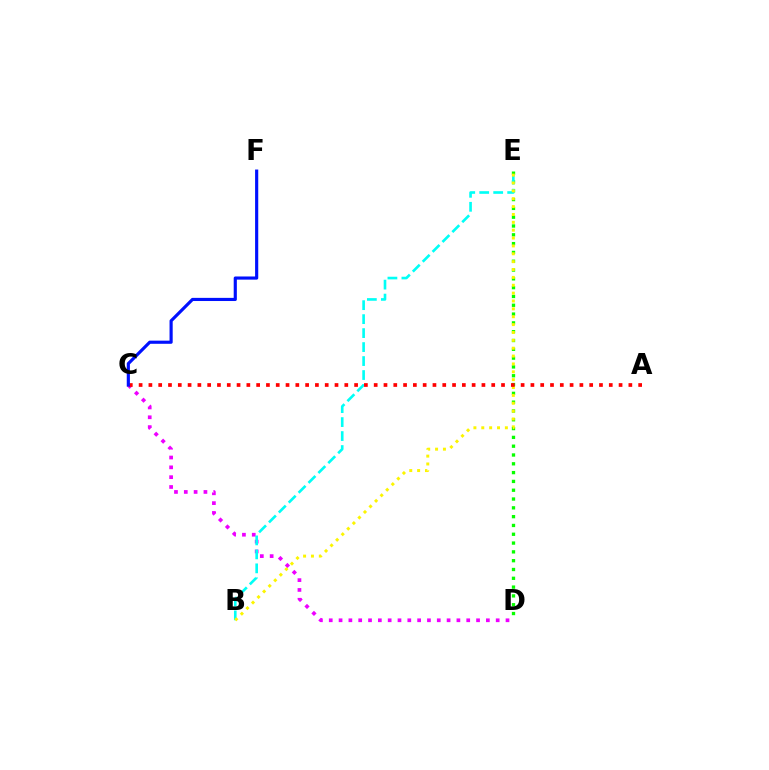{('D', 'E'): [{'color': '#08ff00', 'line_style': 'dotted', 'thickness': 2.39}], ('C', 'D'): [{'color': '#ee00ff', 'line_style': 'dotted', 'thickness': 2.67}], ('B', 'E'): [{'color': '#00fff6', 'line_style': 'dashed', 'thickness': 1.9}, {'color': '#fcf500', 'line_style': 'dotted', 'thickness': 2.14}], ('A', 'C'): [{'color': '#ff0000', 'line_style': 'dotted', 'thickness': 2.66}], ('C', 'F'): [{'color': '#0010ff', 'line_style': 'solid', 'thickness': 2.27}]}